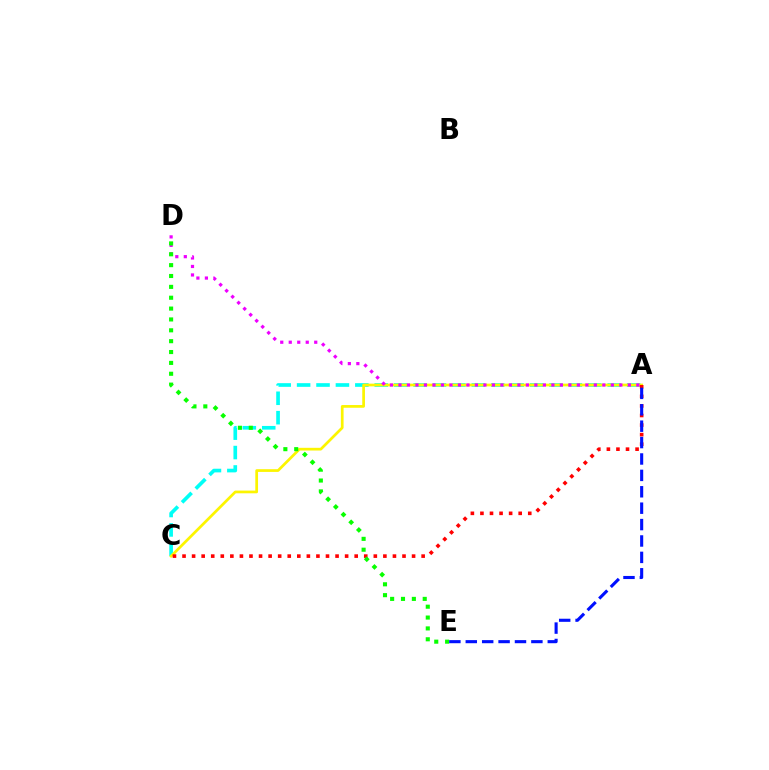{('A', 'C'): [{'color': '#00fff6', 'line_style': 'dashed', 'thickness': 2.64}, {'color': '#fcf500', 'line_style': 'solid', 'thickness': 1.96}, {'color': '#ff0000', 'line_style': 'dotted', 'thickness': 2.6}], ('A', 'D'): [{'color': '#ee00ff', 'line_style': 'dotted', 'thickness': 2.31}], ('D', 'E'): [{'color': '#08ff00', 'line_style': 'dotted', 'thickness': 2.95}], ('A', 'E'): [{'color': '#0010ff', 'line_style': 'dashed', 'thickness': 2.23}]}